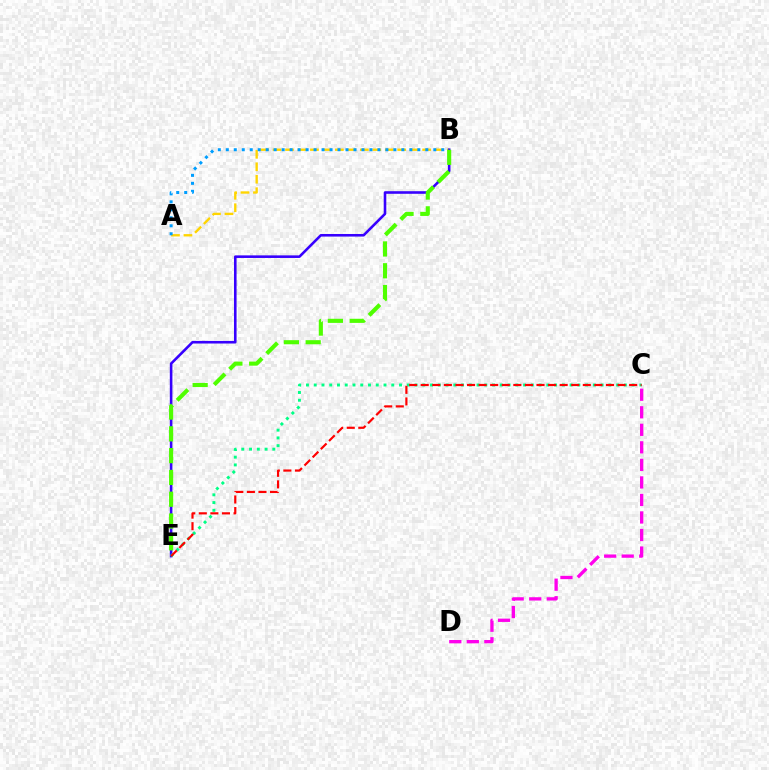{('A', 'B'): [{'color': '#ffd500', 'line_style': 'dashed', 'thickness': 1.69}, {'color': '#009eff', 'line_style': 'dotted', 'thickness': 2.17}], ('B', 'E'): [{'color': '#3700ff', 'line_style': 'solid', 'thickness': 1.87}, {'color': '#4fff00', 'line_style': 'dashed', 'thickness': 2.96}], ('C', 'E'): [{'color': '#00ff86', 'line_style': 'dotted', 'thickness': 2.11}, {'color': '#ff0000', 'line_style': 'dashed', 'thickness': 1.57}], ('C', 'D'): [{'color': '#ff00ed', 'line_style': 'dashed', 'thickness': 2.38}]}